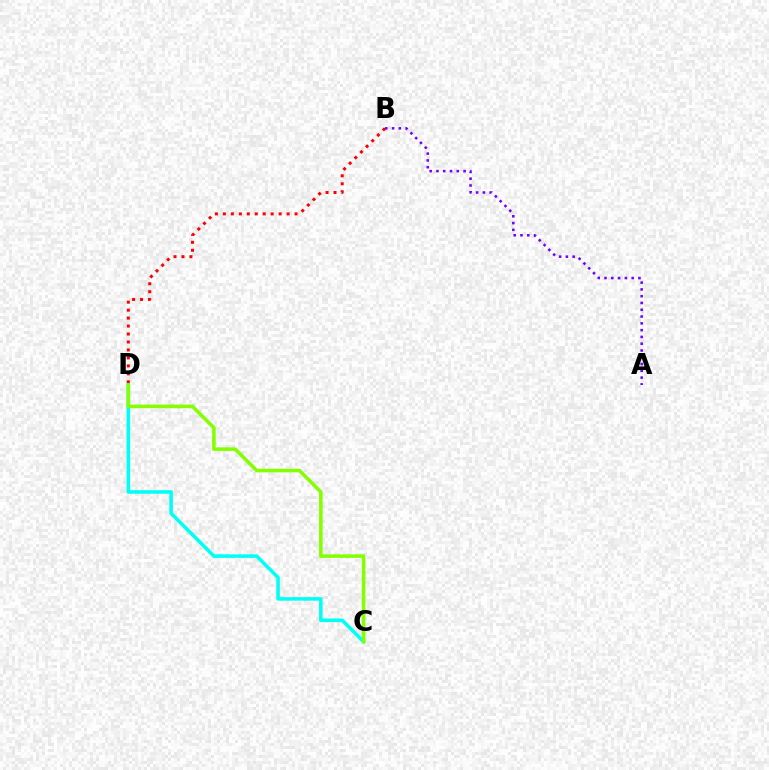{('B', 'D'): [{'color': '#ff0000', 'line_style': 'dotted', 'thickness': 2.16}], ('C', 'D'): [{'color': '#00fff6', 'line_style': 'solid', 'thickness': 2.56}, {'color': '#84ff00', 'line_style': 'solid', 'thickness': 2.55}], ('A', 'B'): [{'color': '#7200ff', 'line_style': 'dotted', 'thickness': 1.84}]}